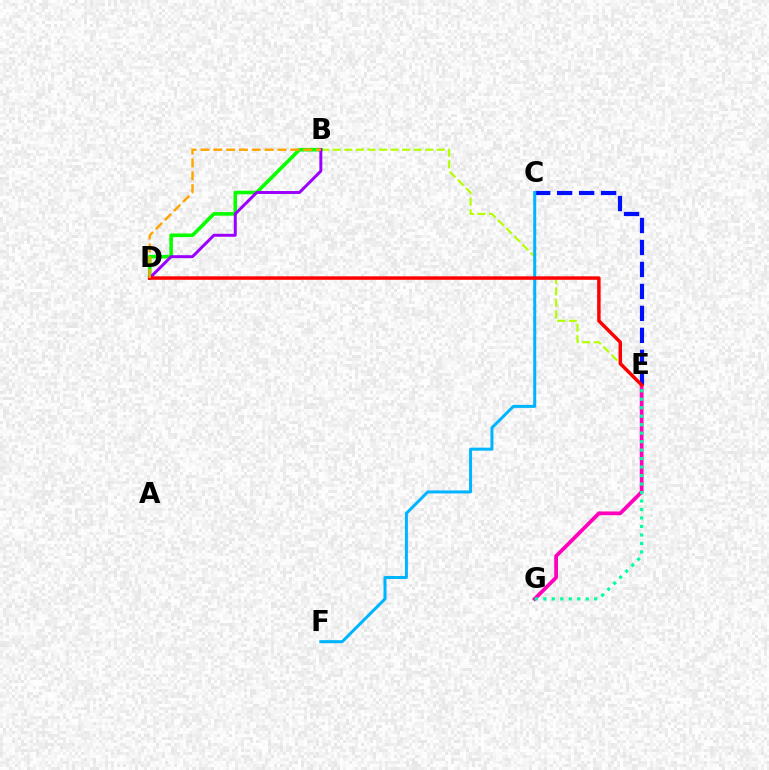{('E', 'G'): [{'color': '#ff00bd', 'line_style': 'solid', 'thickness': 2.7}, {'color': '#00ff9d', 'line_style': 'dotted', 'thickness': 2.3}], ('B', 'E'): [{'color': '#b3ff00', 'line_style': 'dashed', 'thickness': 1.57}], ('C', 'E'): [{'color': '#0010ff', 'line_style': 'dashed', 'thickness': 2.98}], ('B', 'D'): [{'color': '#08ff00', 'line_style': 'solid', 'thickness': 2.59}, {'color': '#9b00ff', 'line_style': 'solid', 'thickness': 2.13}, {'color': '#ffa500', 'line_style': 'dashed', 'thickness': 1.74}], ('C', 'F'): [{'color': '#00b5ff', 'line_style': 'solid', 'thickness': 2.17}], ('D', 'E'): [{'color': '#ff0000', 'line_style': 'solid', 'thickness': 2.5}]}